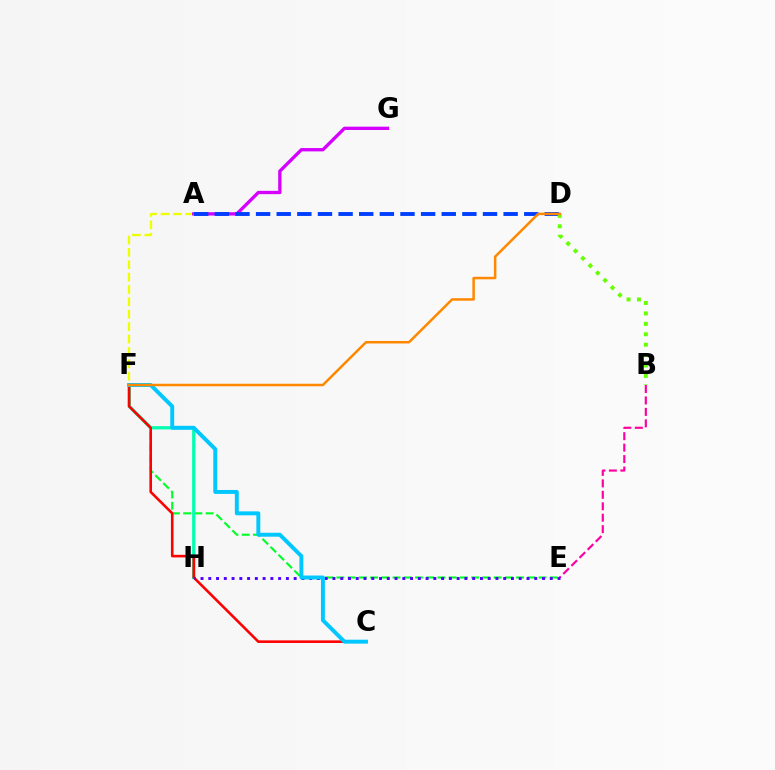{('A', 'F'): [{'color': '#eeff00', 'line_style': 'dashed', 'thickness': 1.68}], ('E', 'F'): [{'color': '#00ff27', 'line_style': 'dashed', 'thickness': 1.53}], ('B', 'E'): [{'color': '#ff00a0', 'line_style': 'dashed', 'thickness': 1.56}], ('F', 'H'): [{'color': '#00ffaf', 'line_style': 'solid', 'thickness': 2.33}], ('A', 'G'): [{'color': '#d600ff', 'line_style': 'solid', 'thickness': 2.39}], ('C', 'F'): [{'color': '#ff0000', 'line_style': 'solid', 'thickness': 1.87}, {'color': '#00c7ff', 'line_style': 'solid', 'thickness': 2.83}], ('A', 'D'): [{'color': '#003fff', 'line_style': 'dashed', 'thickness': 2.8}], ('E', 'H'): [{'color': '#4f00ff', 'line_style': 'dotted', 'thickness': 2.11}], ('B', 'D'): [{'color': '#66ff00', 'line_style': 'dotted', 'thickness': 2.83}], ('D', 'F'): [{'color': '#ff8800', 'line_style': 'solid', 'thickness': 1.8}]}